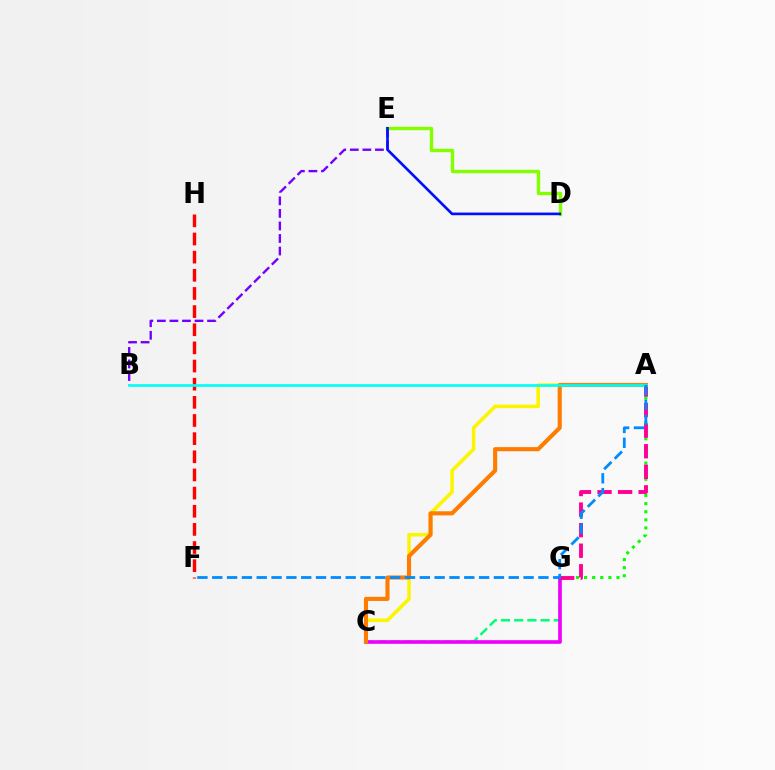{('F', 'H'): [{'color': '#ff0000', 'line_style': 'dashed', 'thickness': 2.47}], ('C', 'G'): [{'color': '#00ff74', 'line_style': 'dashed', 'thickness': 1.79}, {'color': '#ee00ff', 'line_style': 'solid', 'thickness': 2.62}], ('B', 'E'): [{'color': '#7200ff', 'line_style': 'dashed', 'thickness': 1.71}], ('D', 'E'): [{'color': '#84ff00', 'line_style': 'solid', 'thickness': 2.45}, {'color': '#0010ff', 'line_style': 'solid', 'thickness': 1.91}], ('A', 'C'): [{'color': '#fcf500', 'line_style': 'solid', 'thickness': 2.55}, {'color': '#ff7c00', 'line_style': 'solid', 'thickness': 2.96}], ('A', 'G'): [{'color': '#08ff00', 'line_style': 'dotted', 'thickness': 2.2}, {'color': '#ff0094', 'line_style': 'dashed', 'thickness': 2.79}], ('A', 'B'): [{'color': '#00fff6', 'line_style': 'solid', 'thickness': 1.91}], ('A', 'F'): [{'color': '#008cff', 'line_style': 'dashed', 'thickness': 2.01}]}